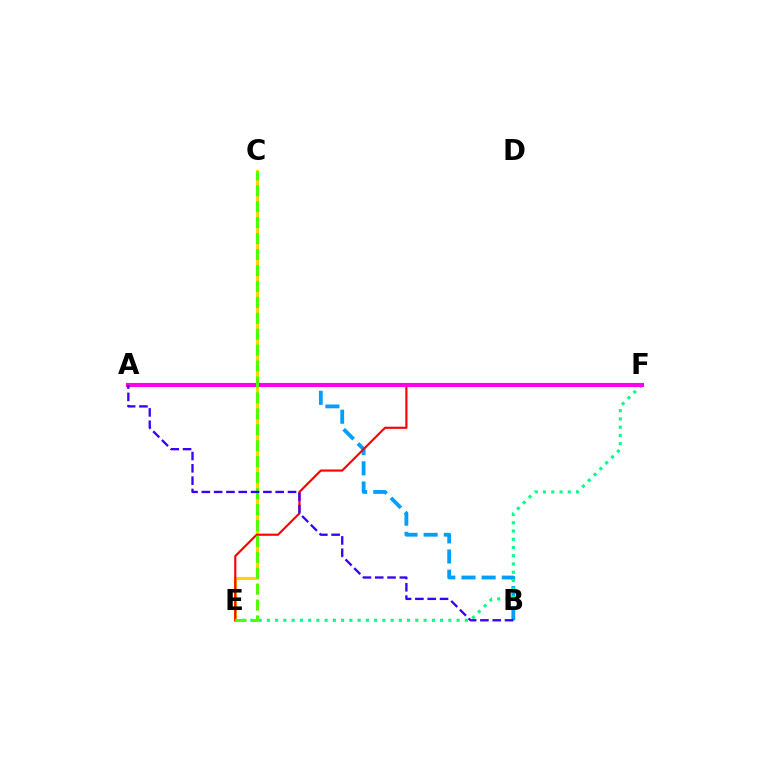{('C', 'E'): [{'color': '#ffd500', 'line_style': 'solid', 'thickness': 2.23}, {'color': '#4fff00', 'line_style': 'dashed', 'thickness': 2.16}], ('A', 'B'): [{'color': '#009eff', 'line_style': 'dashed', 'thickness': 2.74}, {'color': '#3700ff', 'line_style': 'dashed', 'thickness': 1.67}], ('E', 'F'): [{'color': '#ff0000', 'line_style': 'solid', 'thickness': 1.55}, {'color': '#00ff86', 'line_style': 'dotted', 'thickness': 2.24}], ('A', 'F'): [{'color': '#ff00ed', 'line_style': 'solid', 'thickness': 2.95}]}